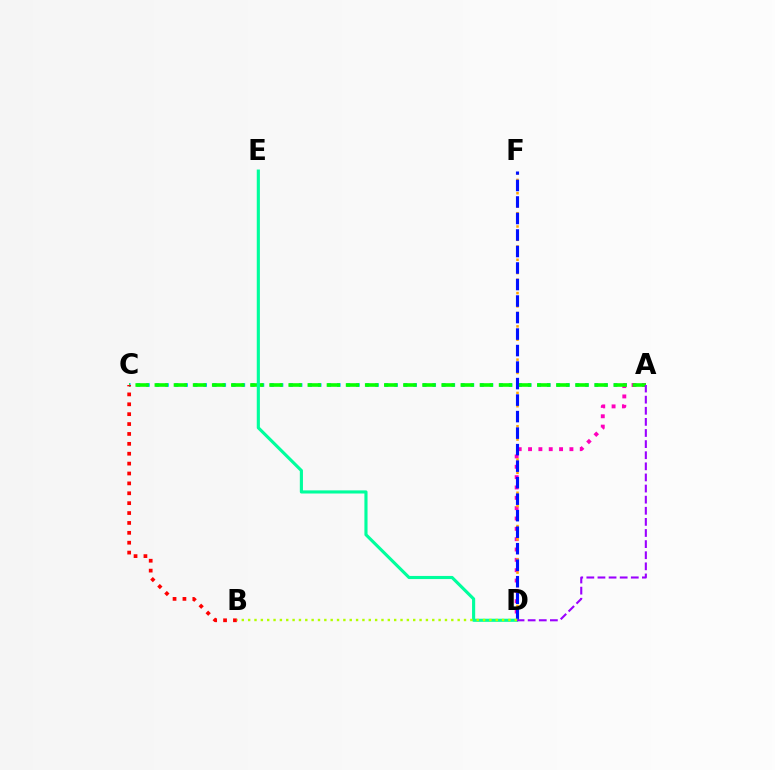{('A', 'C'): [{'color': '#00b5ff', 'line_style': 'dotted', 'thickness': 2.59}, {'color': '#08ff00', 'line_style': 'dashed', 'thickness': 2.6}], ('A', 'D'): [{'color': '#ff00bd', 'line_style': 'dotted', 'thickness': 2.81}, {'color': '#9b00ff', 'line_style': 'dashed', 'thickness': 1.51}], ('D', 'F'): [{'color': '#ffa500', 'line_style': 'dotted', 'thickness': 1.81}, {'color': '#0010ff', 'line_style': 'dashed', 'thickness': 2.24}], ('B', 'C'): [{'color': '#ff0000', 'line_style': 'dotted', 'thickness': 2.69}], ('D', 'E'): [{'color': '#00ff9d', 'line_style': 'solid', 'thickness': 2.25}], ('B', 'D'): [{'color': '#b3ff00', 'line_style': 'dotted', 'thickness': 1.72}]}